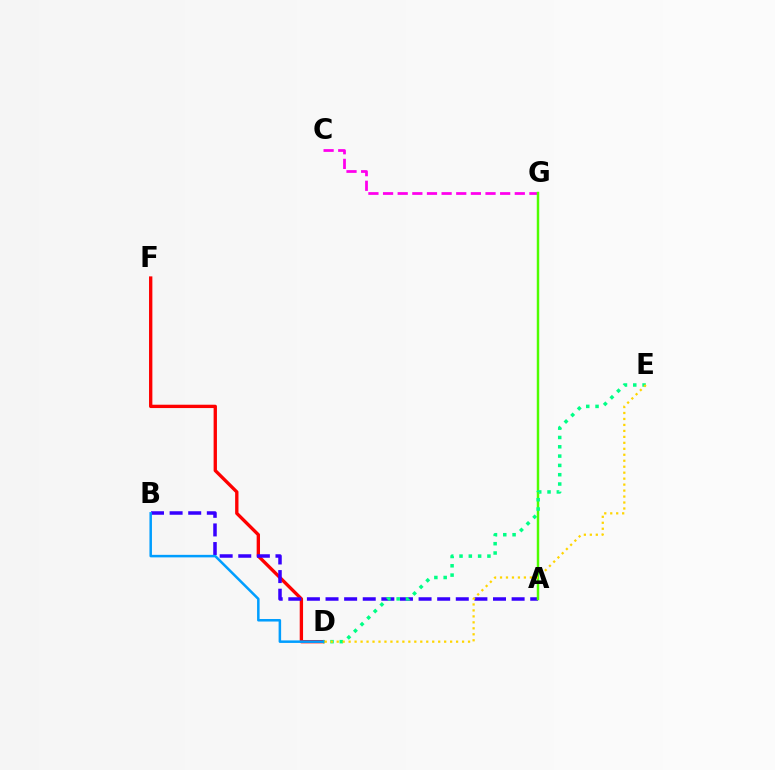{('D', 'F'): [{'color': '#ff0000', 'line_style': 'solid', 'thickness': 2.4}], ('C', 'G'): [{'color': '#ff00ed', 'line_style': 'dashed', 'thickness': 1.99}], ('A', 'B'): [{'color': '#3700ff', 'line_style': 'dashed', 'thickness': 2.53}], ('A', 'G'): [{'color': '#4fff00', 'line_style': 'solid', 'thickness': 1.77}], ('D', 'E'): [{'color': '#00ff86', 'line_style': 'dotted', 'thickness': 2.53}, {'color': '#ffd500', 'line_style': 'dotted', 'thickness': 1.62}], ('B', 'D'): [{'color': '#009eff', 'line_style': 'solid', 'thickness': 1.81}]}